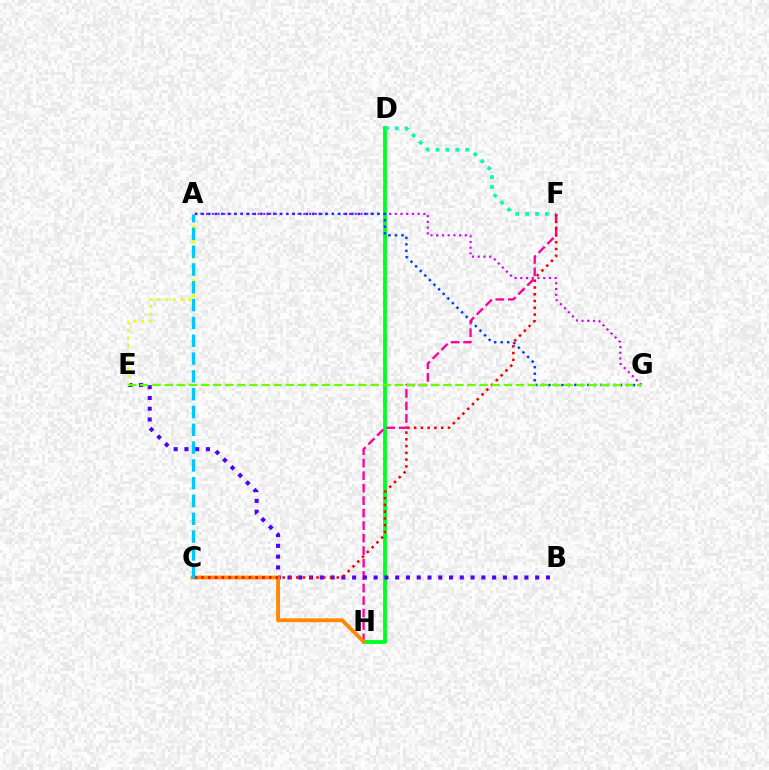{('D', 'H'): [{'color': '#00ff27', 'line_style': 'solid', 'thickness': 2.77}], ('A', 'G'): [{'color': '#d600ff', 'line_style': 'dotted', 'thickness': 1.55}, {'color': '#003fff', 'line_style': 'dotted', 'thickness': 1.77}], ('F', 'H'): [{'color': '#ff00a0', 'line_style': 'dashed', 'thickness': 1.7}], ('B', 'E'): [{'color': '#4f00ff', 'line_style': 'dotted', 'thickness': 2.93}], ('C', 'H'): [{'color': '#ff8800', 'line_style': 'solid', 'thickness': 2.78}], ('D', 'F'): [{'color': '#00ffaf', 'line_style': 'dotted', 'thickness': 2.69}], ('A', 'E'): [{'color': '#eeff00', 'line_style': 'dotted', 'thickness': 2.08}], ('C', 'F'): [{'color': '#ff0000', 'line_style': 'dotted', 'thickness': 1.84}], ('A', 'C'): [{'color': '#00c7ff', 'line_style': 'dashed', 'thickness': 2.42}], ('E', 'G'): [{'color': '#66ff00', 'line_style': 'dashed', 'thickness': 1.65}]}